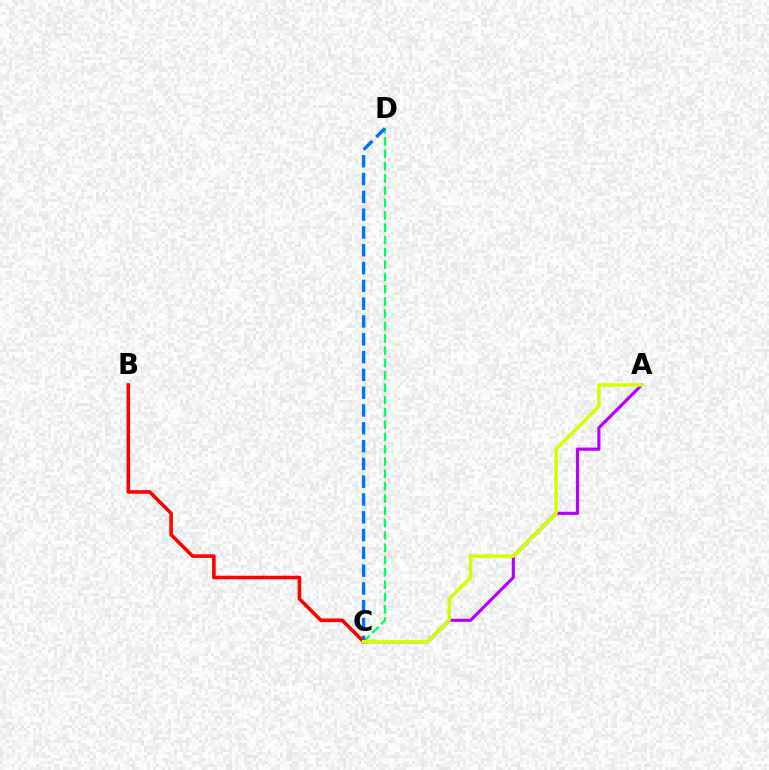{('C', 'D'): [{'color': '#00ff5c', 'line_style': 'dashed', 'thickness': 1.67}, {'color': '#0074ff', 'line_style': 'dashed', 'thickness': 2.42}], ('A', 'C'): [{'color': '#b900ff', 'line_style': 'solid', 'thickness': 2.29}, {'color': '#d1ff00', 'line_style': 'solid', 'thickness': 2.48}], ('B', 'C'): [{'color': '#ff0000', 'line_style': 'solid', 'thickness': 2.56}]}